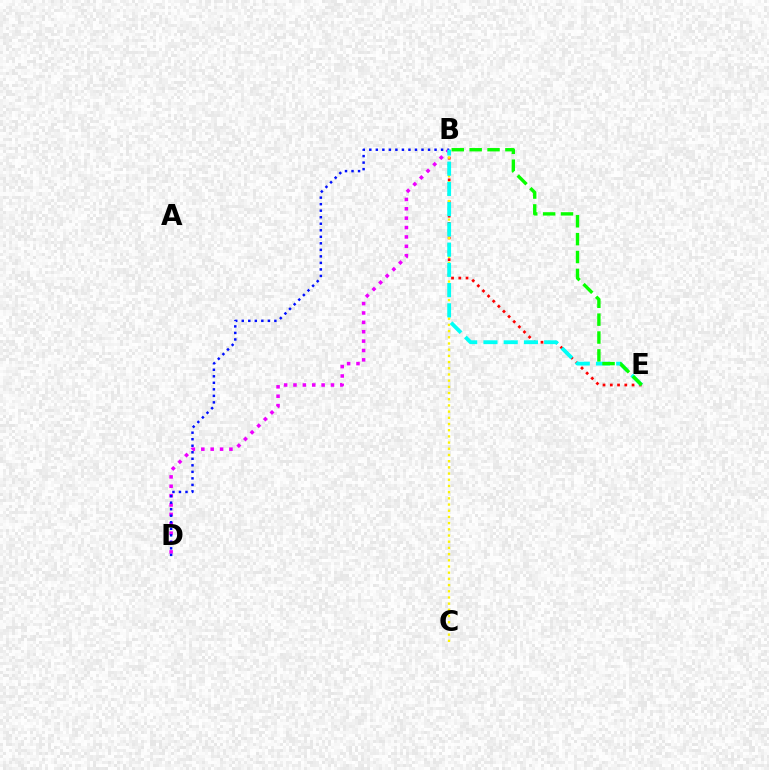{('B', 'E'): [{'color': '#ff0000', 'line_style': 'dotted', 'thickness': 1.97}, {'color': '#00fff6', 'line_style': 'dashed', 'thickness': 2.75}, {'color': '#08ff00', 'line_style': 'dashed', 'thickness': 2.43}], ('B', 'C'): [{'color': '#fcf500', 'line_style': 'dotted', 'thickness': 1.68}], ('B', 'D'): [{'color': '#ee00ff', 'line_style': 'dotted', 'thickness': 2.55}, {'color': '#0010ff', 'line_style': 'dotted', 'thickness': 1.77}]}